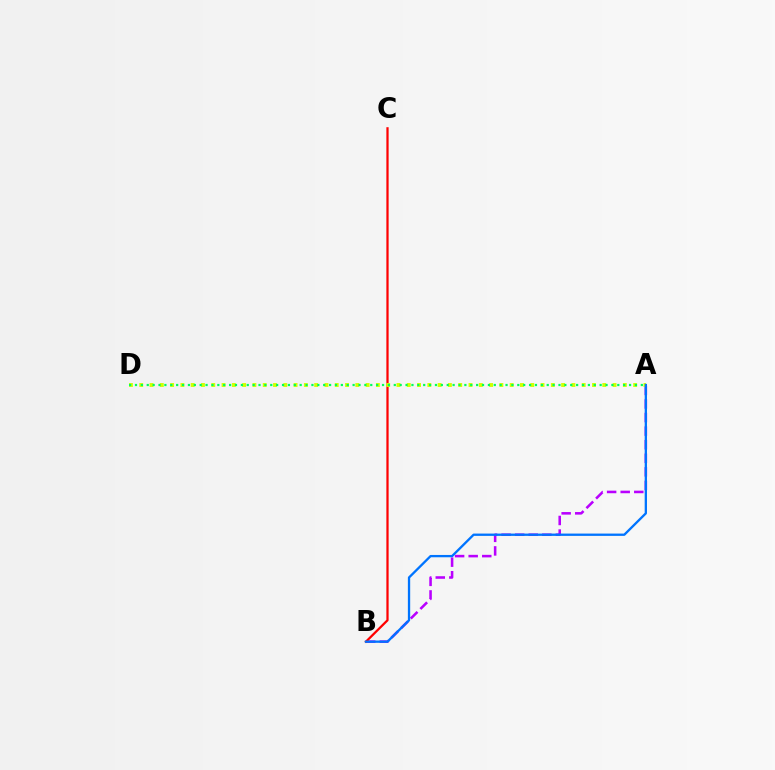{('A', 'B'): [{'color': '#b900ff', 'line_style': 'dashed', 'thickness': 1.84}, {'color': '#0074ff', 'line_style': 'solid', 'thickness': 1.66}], ('B', 'C'): [{'color': '#ff0000', 'line_style': 'solid', 'thickness': 1.62}], ('A', 'D'): [{'color': '#d1ff00', 'line_style': 'dotted', 'thickness': 2.8}, {'color': '#00ff5c', 'line_style': 'dotted', 'thickness': 1.6}]}